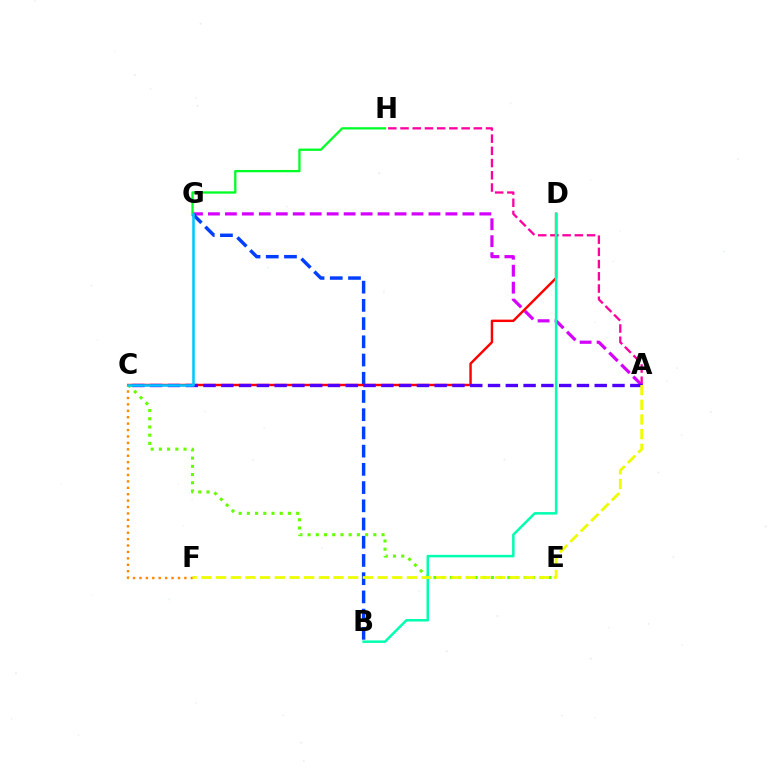{('A', 'H'): [{'color': '#ff00a0', 'line_style': 'dashed', 'thickness': 1.66}], ('A', 'G'): [{'color': '#d600ff', 'line_style': 'dashed', 'thickness': 2.3}], ('B', 'G'): [{'color': '#003fff', 'line_style': 'dashed', 'thickness': 2.48}], ('C', 'D'): [{'color': '#ff0000', 'line_style': 'solid', 'thickness': 1.75}], ('A', 'C'): [{'color': '#4f00ff', 'line_style': 'dashed', 'thickness': 2.42}], ('C', 'F'): [{'color': '#ff8800', 'line_style': 'dotted', 'thickness': 1.74}], ('C', 'E'): [{'color': '#66ff00', 'line_style': 'dotted', 'thickness': 2.23}], ('G', 'H'): [{'color': '#00ff27', 'line_style': 'solid', 'thickness': 1.65}], ('B', 'D'): [{'color': '#00ffaf', 'line_style': 'solid', 'thickness': 1.8}], ('A', 'F'): [{'color': '#eeff00', 'line_style': 'dashed', 'thickness': 1.99}], ('C', 'G'): [{'color': '#00c7ff', 'line_style': 'solid', 'thickness': 1.83}]}